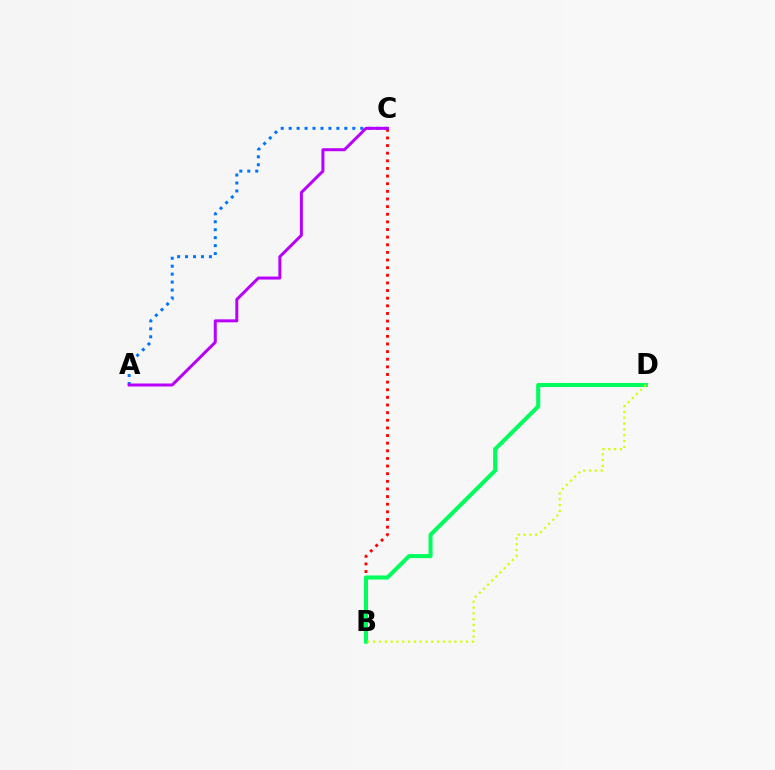{('B', 'C'): [{'color': '#ff0000', 'line_style': 'dotted', 'thickness': 2.07}], ('B', 'D'): [{'color': '#00ff5c', 'line_style': 'solid', 'thickness': 2.92}, {'color': '#d1ff00', 'line_style': 'dotted', 'thickness': 1.58}], ('A', 'C'): [{'color': '#0074ff', 'line_style': 'dotted', 'thickness': 2.16}, {'color': '#b900ff', 'line_style': 'solid', 'thickness': 2.16}]}